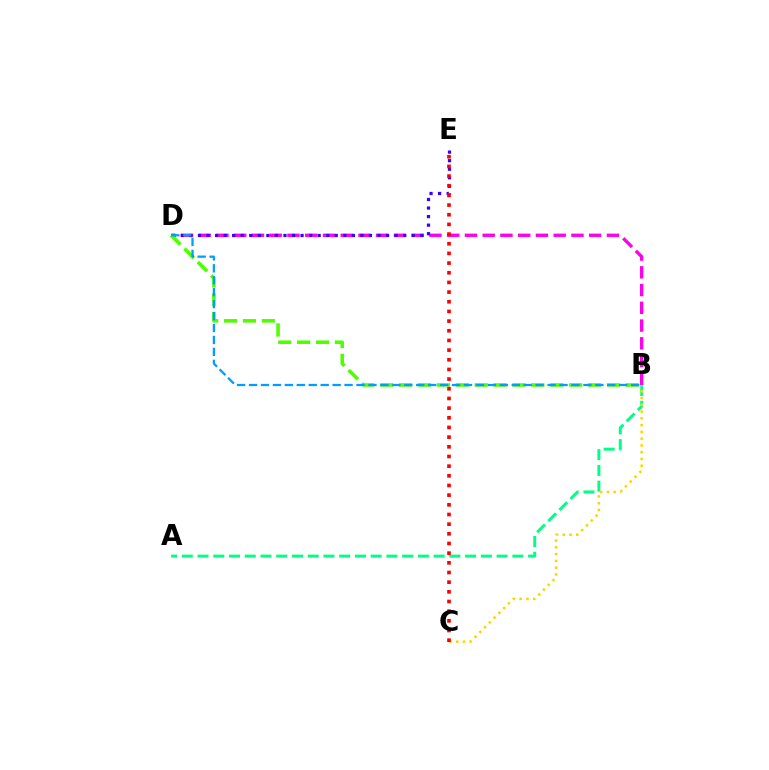{('A', 'B'): [{'color': '#00ff86', 'line_style': 'dashed', 'thickness': 2.14}], ('B', 'C'): [{'color': '#ffd500', 'line_style': 'dotted', 'thickness': 1.84}], ('B', 'D'): [{'color': '#ff00ed', 'line_style': 'dashed', 'thickness': 2.41}, {'color': '#4fff00', 'line_style': 'dashed', 'thickness': 2.57}, {'color': '#009eff', 'line_style': 'dashed', 'thickness': 1.62}], ('D', 'E'): [{'color': '#3700ff', 'line_style': 'dotted', 'thickness': 2.32}], ('C', 'E'): [{'color': '#ff0000', 'line_style': 'dotted', 'thickness': 2.63}]}